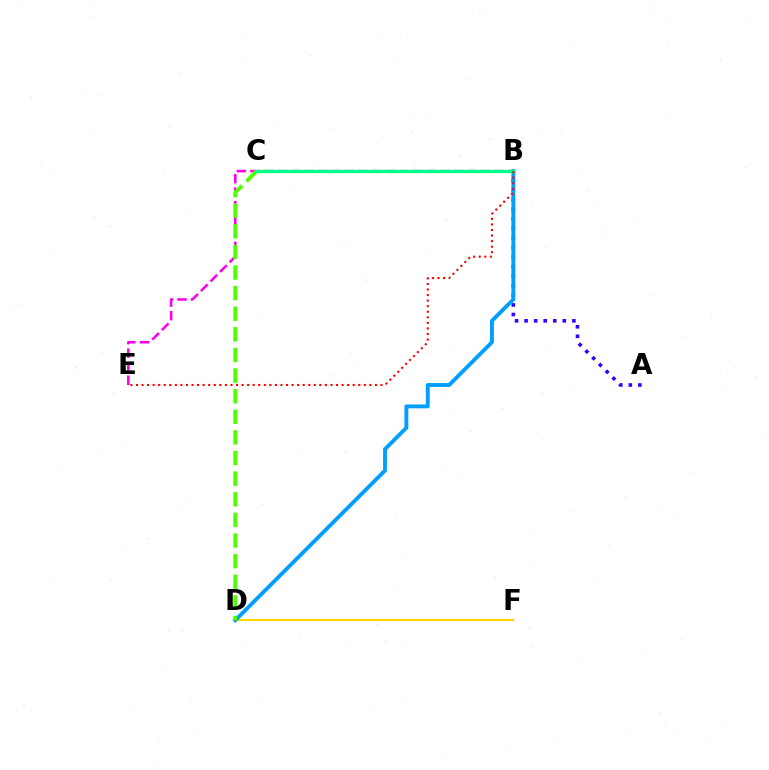{('A', 'B'): [{'color': '#3700ff', 'line_style': 'dotted', 'thickness': 2.6}], ('D', 'F'): [{'color': '#ffd500', 'line_style': 'solid', 'thickness': 1.54}], ('B', 'D'): [{'color': '#009eff', 'line_style': 'solid', 'thickness': 2.79}], ('B', 'E'): [{'color': '#ff00ed', 'line_style': 'dashed', 'thickness': 1.84}, {'color': '#ff0000', 'line_style': 'dotted', 'thickness': 1.51}], ('C', 'D'): [{'color': '#4fff00', 'line_style': 'dashed', 'thickness': 2.8}], ('B', 'C'): [{'color': '#00ff86', 'line_style': 'solid', 'thickness': 2.39}]}